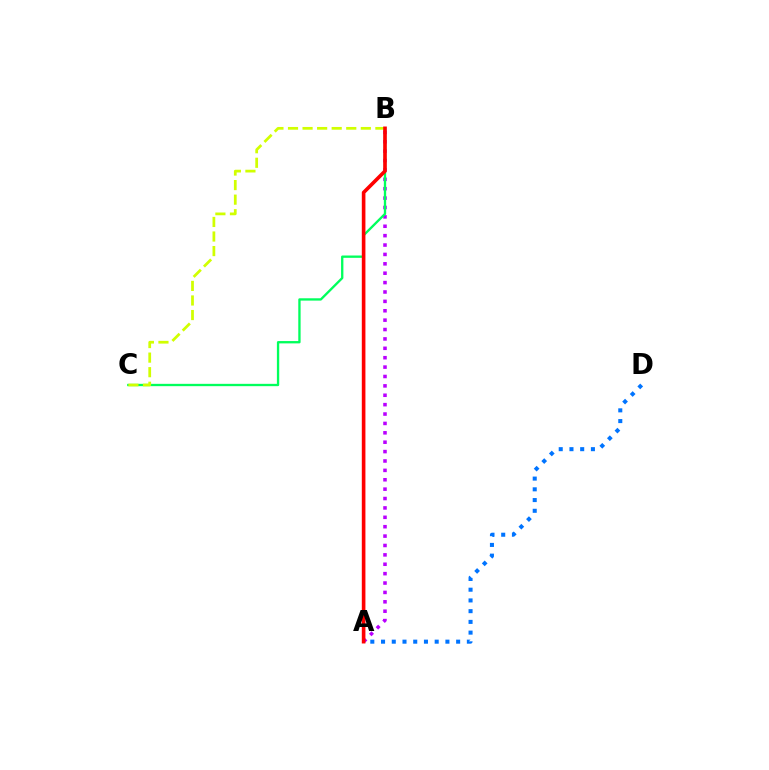{('A', 'D'): [{'color': '#0074ff', 'line_style': 'dotted', 'thickness': 2.92}], ('A', 'B'): [{'color': '#b900ff', 'line_style': 'dotted', 'thickness': 2.55}, {'color': '#ff0000', 'line_style': 'solid', 'thickness': 2.61}], ('B', 'C'): [{'color': '#00ff5c', 'line_style': 'solid', 'thickness': 1.68}, {'color': '#d1ff00', 'line_style': 'dashed', 'thickness': 1.98}]}